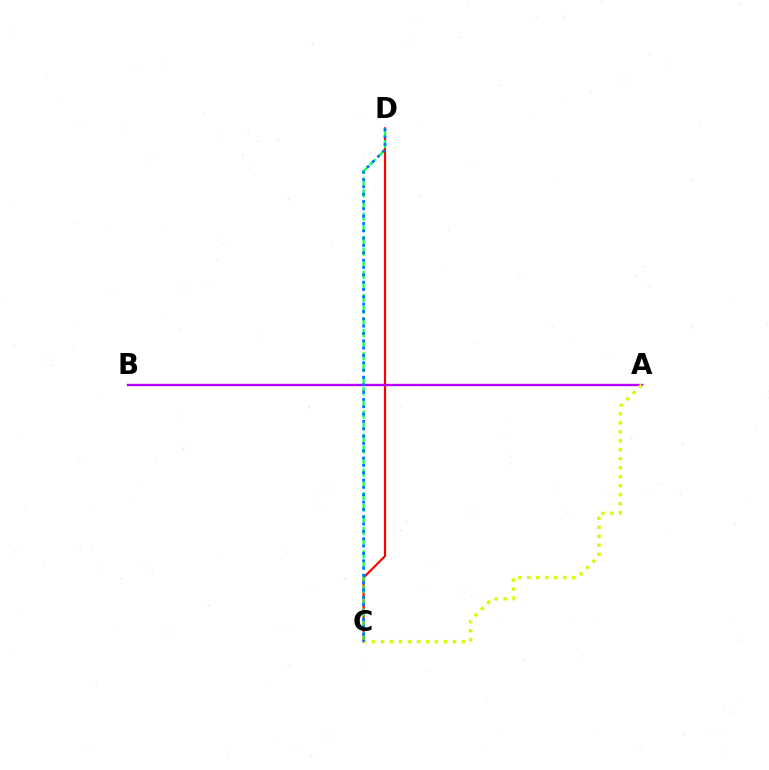{('C', 'D'): [{'color': '#ff0000', 'line_style': 'solid', 'thickness': 1.55}, {'color': '#00ff5c', 'line_style': 'dashed', 'thickness': 1.58}, {'color': '#0074ff', 'line_style': 'dotted', 'thickness': 1.99}], ('A', 'B'): [{'color': '#b900ff', 'line_style': 'solid', 'thickness': 1.71}], ('A', 'C'): [{'color': '#d1ff00', 'line_style': 'dotted', 'thickness': 2.44}]}